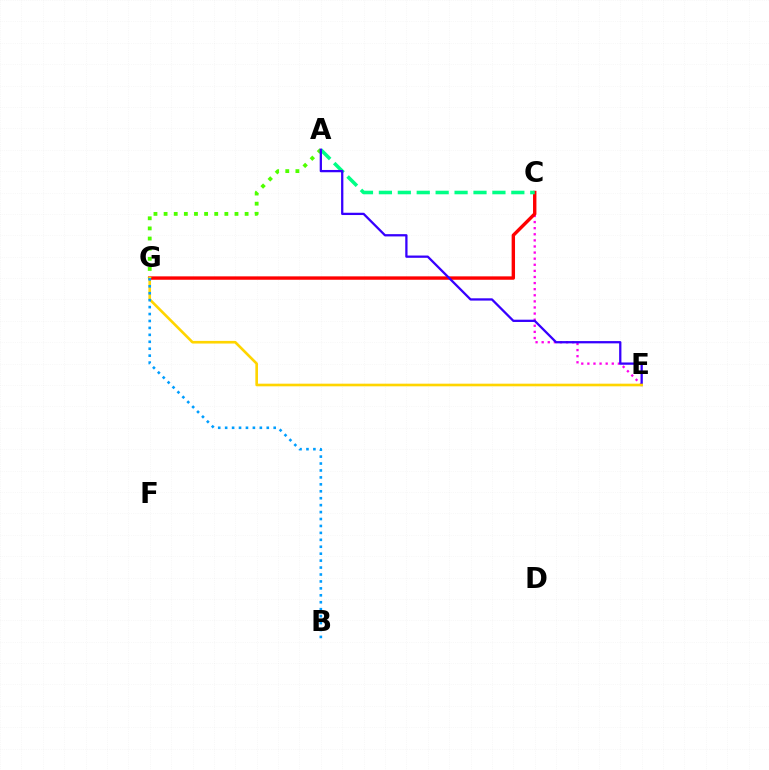{('C', 'E'): [{'color': '#ff00ed', 'line_style': 'dotted', 'thickness': 1.66}], ('C', 'G'): [{'color': '#ff0000', 'line_style': 'solid', 'thickness': 2.44}], ('A', 'G'): [{'color': '#4fff00', 'line_style': 'dotted', 'thickness': 2.75}], ('A', 'C'): [{'color': '#00ff86', 'line_style': 'dashed', 'thickness': 2.57}], ('A', 'E'): [{'color': '#3700ff', 'line_style': 'solid', 'thickness': 1.64}], ('E', 'G'): [{'color': '#ffd500', 'line_style': 'solid', 'thickness': 1.9}], ('B', 'G'): [{'color': '#009eff', 'line_style': 'dotted', 'thickness': 1.88}]}